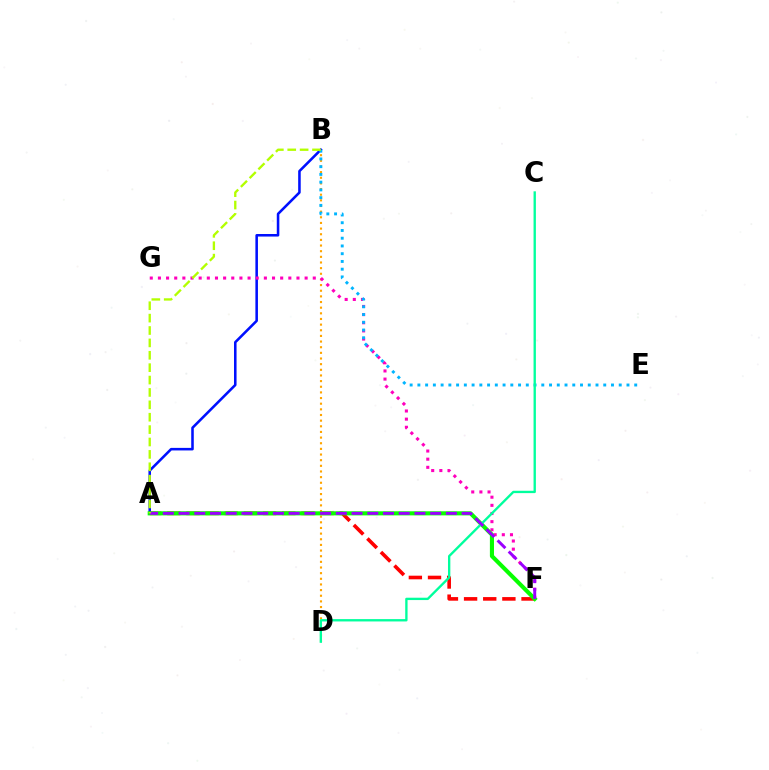{('A', 'B'): [{'color': '#0010ff', 'line_style': 'solid', 'thickness': 1.84}, {'color': '#b3ff00', 'line_style': 'dashed', 'thickness': 1.68}], ('A', 'F'): [{'color': '#ff0000', 'line_style': 'dashed', 'thickness': 2.6}, {'color': '#08ff00', 'line_style': 'solid', 'thickness': 2.95}, {'color': '#9b00ff', 'line_style': 'dashed', 'thickness': 2.14}], ('B', 'D'): [{'color': '#ffa500', 'line_style': 'dotted', 'thickness': 1.53}], ('F', 'G'): [{'color': '#ff00bd', 'line_style': 'dotted', 'thickness': 2.21}], ('B', 'E'): [{'color': '#00b5ff', 'line_style': 'dotted', 'thickness': 2.1}], ('C', 'D'): [{'color': '#00ff9d', 'line_style': 'solid', 'thickness': 1.69}]}